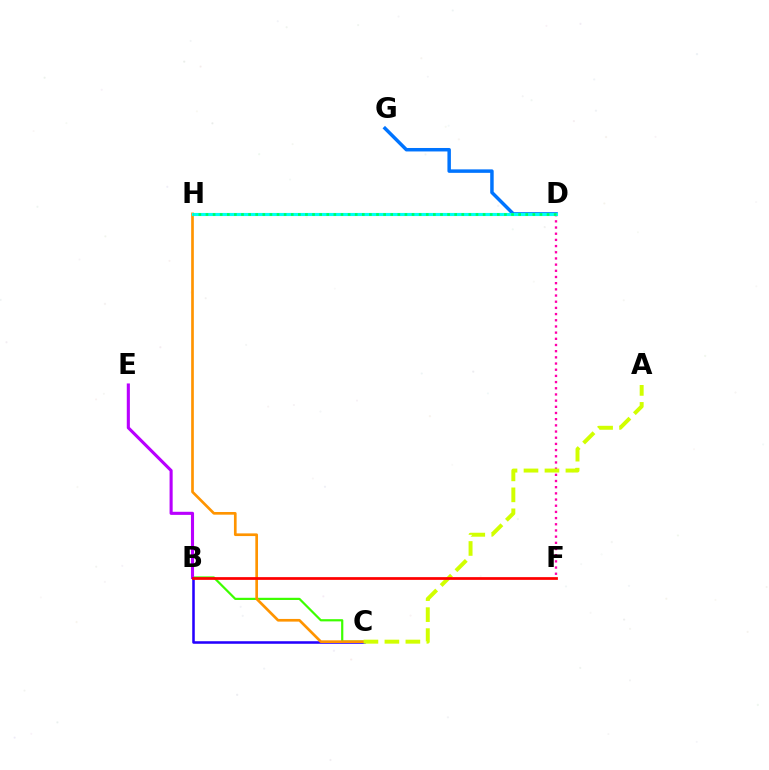{('B', 'C'): [{'color': '#3dff00', 'line_style': 'solid', 'thickness': 1.58}, {'color': '#2500ff', 'line_style': 'solid', 'thickness': 1.83}], ('B', 'E'): [{'color': '#b900ff', 'line_style': 'solid', 'thickness': 2.23}], ('D', 'F'): [{'color': '#ff00ac', 'line_style': 'dotted', 'thickness': 1.68}], ('C', 'H'): [{'color': '#ff9400', 'line_style': 'solid', 'thickness': 1.93}], ('A', 'C'): [{'color': '#d1ff00', 'line_style': 'dashed', 'thickness': 2.85}], ('D', 'G'): [{'color': '#0074ff', 'line_style': 'solid', 'thickness': 2.5}], ('D', 'H'): [{'color': '#00fff6', 'line_style': 'solid', 'thickness': 2.24}, {'color': '#00ff5c', 'line_style': 'dotted', 'thickness': 1.93}], ('B', 'F'): [{'color': '#ff0000', 'line_style': 'solid', 'thickness': 1.98}]}